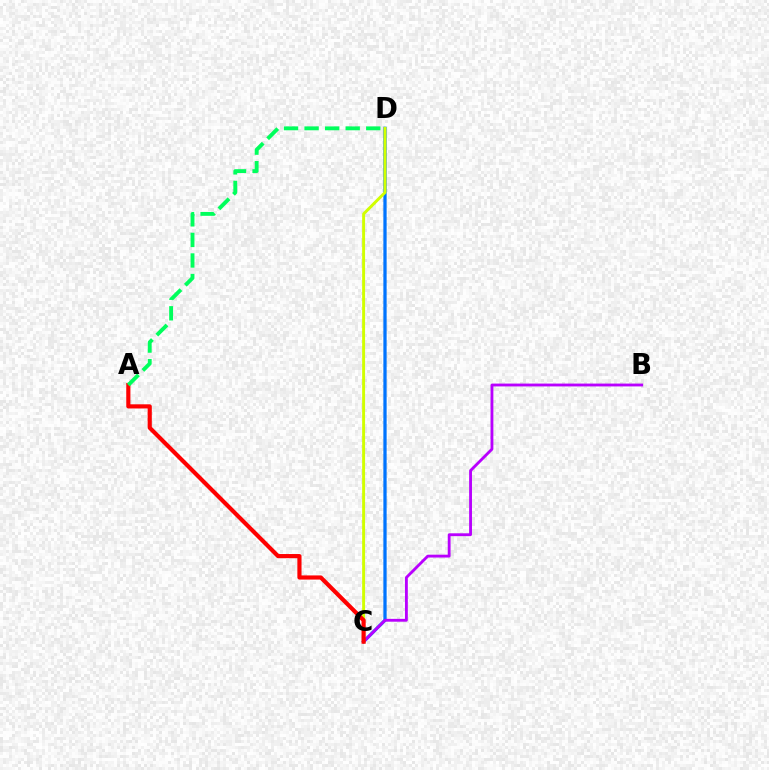{('C', 'D'): [{'color': '#0074ff', 'line_style': 'solid', 'thickness': 2.35}, {'color': '#d1ff00', 'line_style': 'solid', 'thickness': 2.11}], ('B', 'C'): [{'color': '#b900ff', 'line_style': 'solid', 'thickness': 2.05}], ('A', 'C'): [{'color': '#ff0000', 'line_style': 'solid', 'thickness': 2.99}], ('A', 'D'): [{'color': '#00ff5c', 'line_style': 'dashed', 'thickness': 2.79}]}